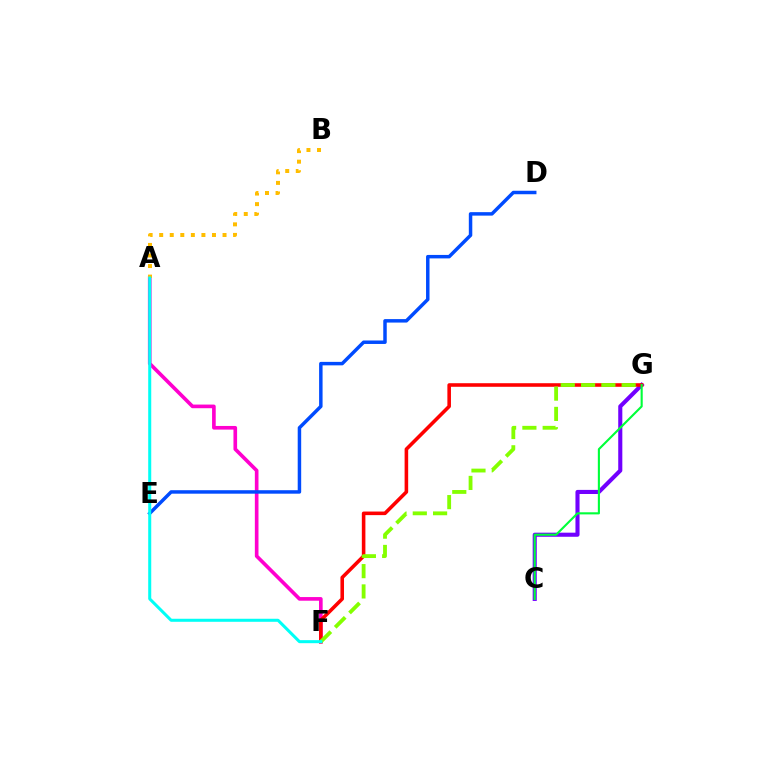{('A', 'F'): [{'color': '#ff00cf', 'line_style': 'solid', 'thickness': 2.62}, {'color': '#00fff6', 'line_style': 'solid', 'thickness': 2.18}], ('C', 'G'): [{'color': '#7200ff', 'line_style': 'solid', 'thickness': 2.95}, {'color': '#00ff39', 'line_style': 'solid', 'thickness': 1.52}], ('A', 'B'): [{'color': '#ffbd00', 'line_style': 'dotted', 'thickness': 2.87}], ('D', 'E'): [{'color': '#004bff', 'line_style': 'solid', 'thickness': 2.5}], ('F', 'G'): [{'color': '#ff0000', 'line_style': 'solid', 'thickness': 2.58}, {'color': '#84ff00', 'line_style': 'dashed', 'thickness': 2.76}]}